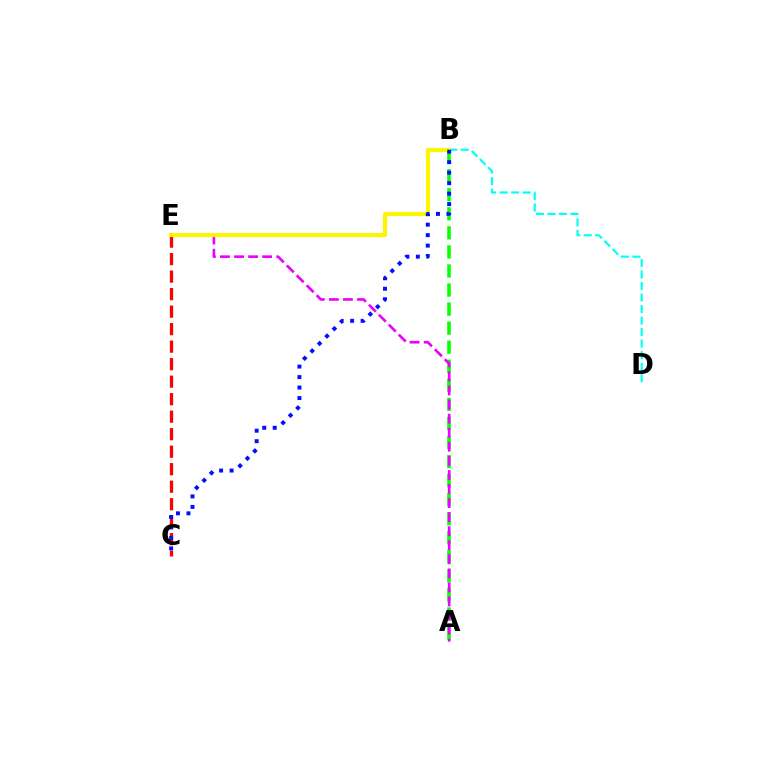{('B', 'D'): [{'color': '#00fff6', 'line_style': 'dashed', 'thickness': 1.57}], ('A', 'B'): [{'color': '#08ff00', 'line_style': 'dashed', 'thickness': 2.59}], ('A', 'E'): [{'color': '#ee00ff', 'line_style': 'dashed', 'thickness': 1.91}], ('C', 'E'): [{'color': '#ff0000', 'line_style': 'dashed', 'thickness': 2.38}], ('B', 'E'): [{'color': '#fcf500', 'line_style': 'solid', 'thickness': 2.96}], ('B', 'C'): [{'color': '#0010ff', 'line_style': 'dotted', 'thickness': 2.85}]}